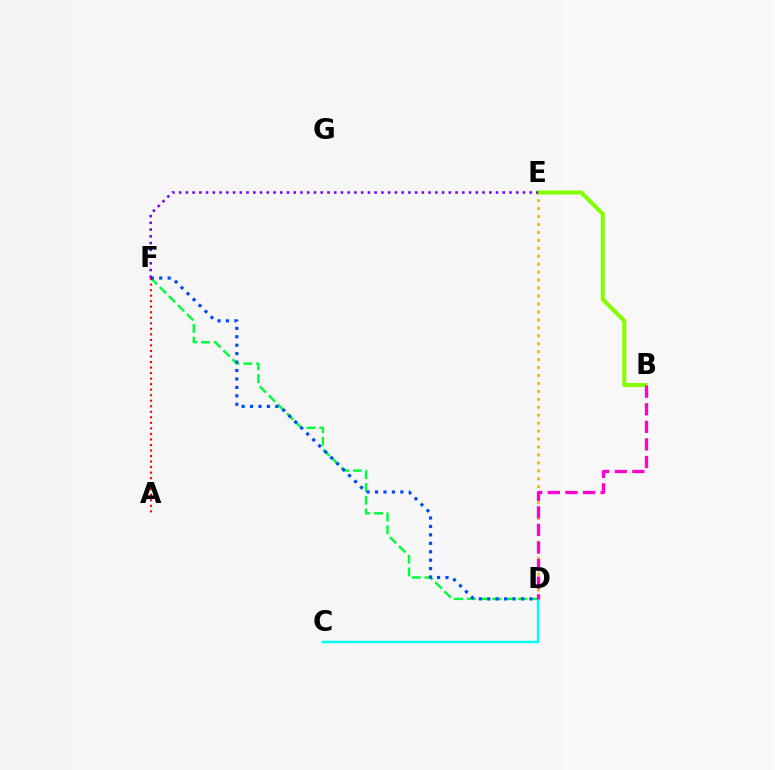{('B', 'E'): [{'color': '#84ff00', 'line_style': 'solid', 'thickness': 2.93}], ('D', 'F'): [{'color': '#00ff39', 'line_style': 'dashed', 'thickness': 1.73}, {'color': '#004bff', 'line_style': 'dotted', 'thickness': 2.29}], ('D', 'E'): [{'color': '#ffbd00', 'line_style': 'dotted', 'thickness': 2.16}], ('C', 'D'): [{'color': '#00fff6', 'line_style': 'solid', 'thickness': 1.8}], ('B', 'D'): [{'color': '#ff00cf', 'line_style': 'dashed', 'thickness': 2.39}], ('A', 'F'): [{'color': '#ff0000', 'line_style': 'dotted', 'thickness': 1.5}], ('E', 'F'): [{'color': '#7200ff', 'line_style': 'dotted', 'thickness': 1.83}]}